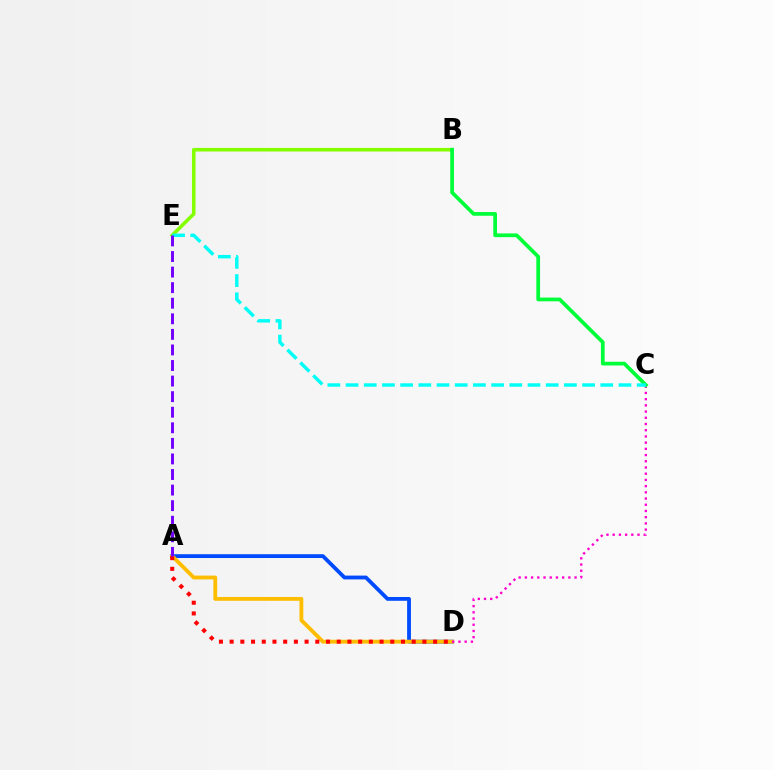{('A', 'D'): [{'color': '#004bff', 'line_style': 'solid', 'thickness': 2.74}, {'color': '#ffbd00', 'line_style': 'solid', 'thickness': 2.76}, {'color': '#ff0000', 'line_style': 'dotted', 'thickness': 2.91}], ('C', 'D'): [{'color': '#ff00cf', 'line_style': 'dotted', 'thickness': 1.69}], ('B', 'E'): [{'color': '#84ff00', 'line_style': 'solid', 'thickness': 2.56}], ('B', 'C'): [{'color': '#00ff39', 'line_style': 'solid', 'thickness': 2.69}], ('C', 'E'): [{'color': '#00fff6', 'line_style': 'dashed', 'thickness': 2.47}], ('A', 'E'): [{'color': '#7200ff', 'line_style': 'dashed', 'thickness': 2.12}]}